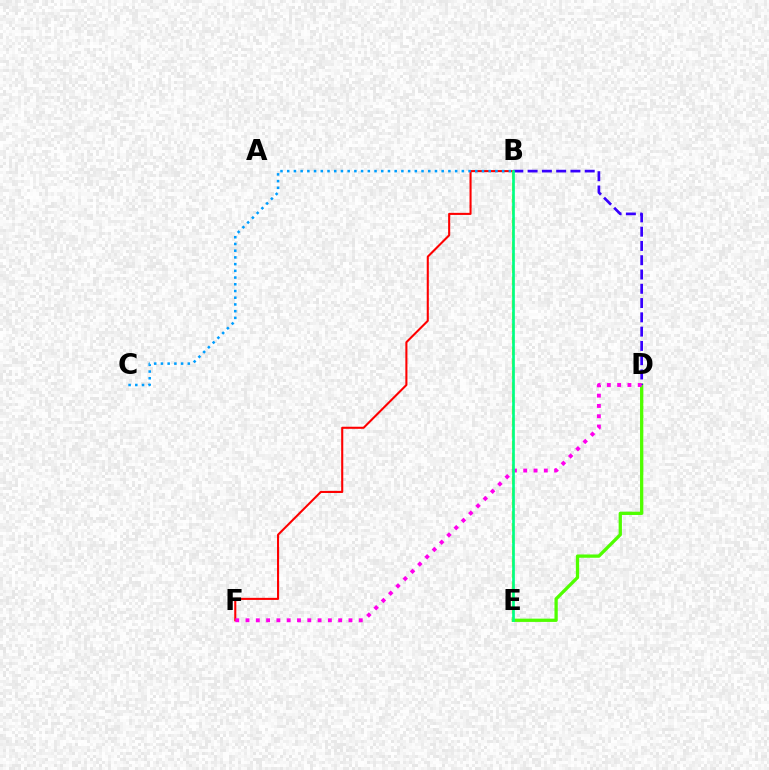{('D', 'E'): [{'color': '#4fff00', 'line_style': 'solid', 'thickness': 2.36}], ('B', 'E'): [{'color': '#ffd500', 'line_style': 'dashed', 'thickness': 1.59}, {'color': '#00ff86', 'line_style': 'solid', 'thickness': 1.94}], ('B', 'F'): [{'color': '#ff0000', 'line_style': 'solid', 'thickness': 1.5}], ('B', 'D'): [{'color': '#3700ff', 'line_style': 'dashed', 'thickness': 1.94}], ('B', 'C'): [{'color': '#009eff', 'line_style': 'dotted', 'thickness': 1.82}], ('D', 'F'): [{'color': '#ff00ed', 'line_style': 'dotted', 'thickness': 2.8}]}